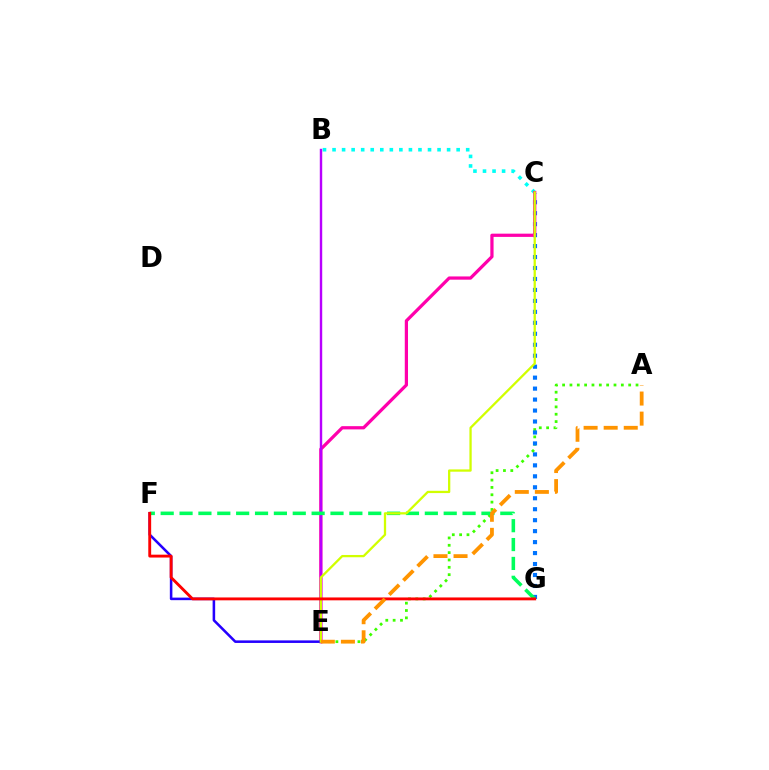{('B', 'C'): [{'color': '#00fff6', 'line_style': 'dotted', 'thickness': 2.59}], ('A', 'E'): [{'color': '#3dff00', 'line_style': 'dotted', 'thickness': 2.0}, {'color': '#ff9400', 'line_style': 'dashed', 'thickness': 2.73}], ('C', 'G'): [{'color': '#0074ff', 'line_style': 'dotted', 'thickness': 2.98}], ('C', 'E'): [{'color': '#ff00ac', 'line_style': 'solid', 'thickness': 2.33}, {'color': '#d1ff00', 'line_style': 'solid', 'thickness': 1.64}], ('B', 'E'): [{'color': '#b900ff', 'line_style': 'solid', 'thickness': 1.74}], ('E', 'F'): [{'color': '#2500ff', 'line_style': 'solid', 'thickness': 1.83}], ('F', 'G'): [{'color': '#00ff5c', 'line_style': 'dashed', 'thickness': 2.56}, {'color': '#ff0000', 'line_style': 'solid', 'thickness': 2.07}]}